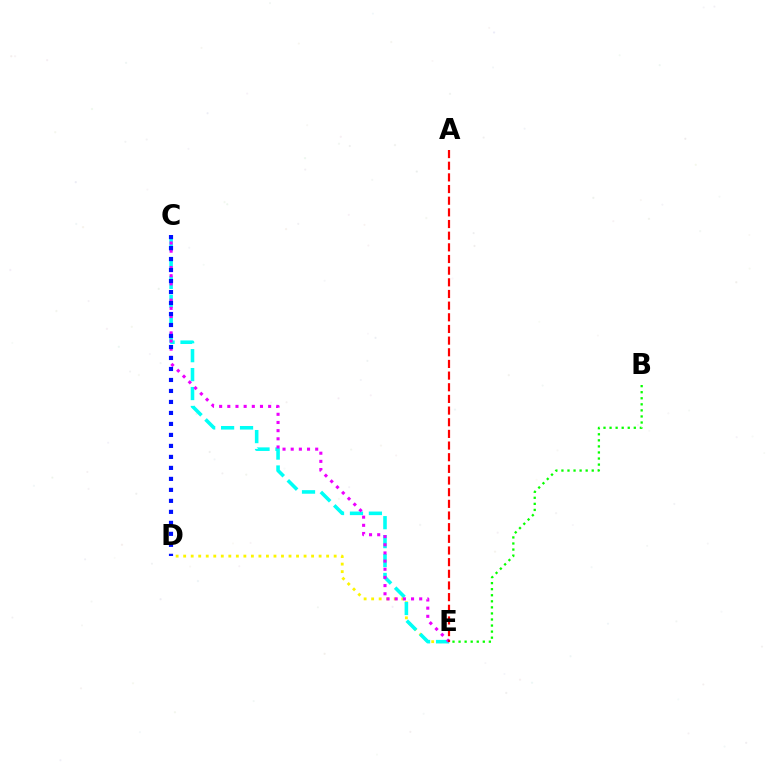{('D', 'E'): [{'color': '#fcf500', 'line_style': 'dotted', 'thickness': 2.04}], ('C', 'E'): [{'color': '#00fff6', 'line_style': 'dashed', 'thickness': 2.57}, {'color': '#ee00ff', 'line_style': 'dotted', 'thickness': 2.22}], ('A', 'E'): [{'color': '#ff0000', 'line_style': 'dashed', 'thickness': 1.58}], ('C', 'D'): [{'color': '#0010ff', 'line_style': 'dotted', 'thickness': 2.99}], ('B', 'E'): [{'color': '#08ff00', 'line_style': 'dotted', 'thickness': 1.65}]}